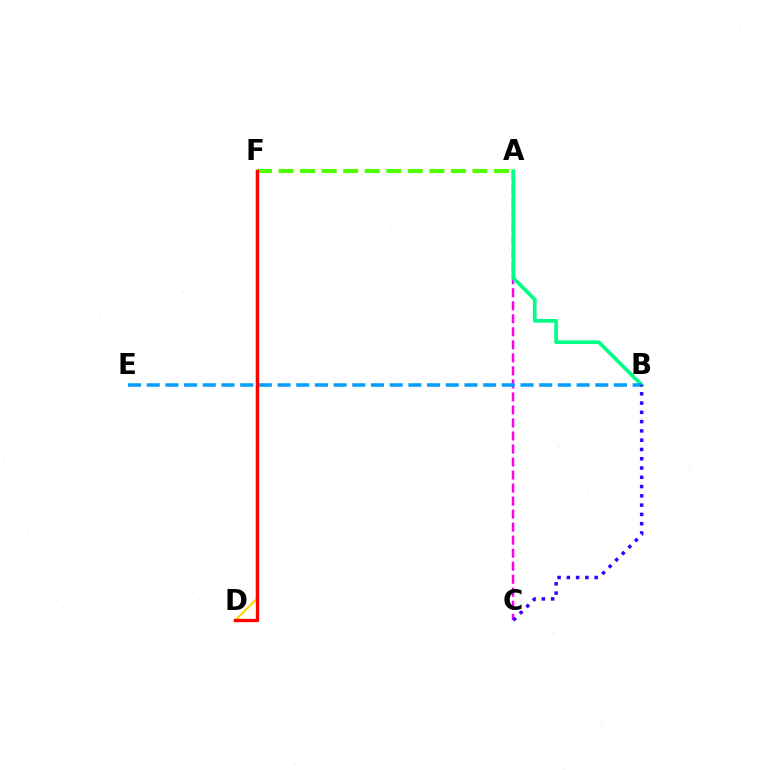{('A', 'C'): [{'color': '#ff00ed', 'line_style': 'dashed', 'thickness': 1.77}], ('A', 'B'): [{'color': '#00ff86', 'line_style': 'solid', 'thickness': 2.65}], ('A', 'F'): [{'color': '#4fff00', 'line_style': 'dashed', 'thickness': 2.93}], ('D', 'F'): [{'color': '#ffd500', 'line_style': 'solid', 'thickness': 1.57}, {'color': '#ff0000', 'line_style': 'solid', 'thickness': 2.39}], ('B', 'E'): [{'color': '#009eff', 'line_style': 'dashed', 'thickness': 2.54}], ('B', 'C'): [{'color': '#3700ff', 'line_style': 'dotted', 'thickness': 2.52}]}